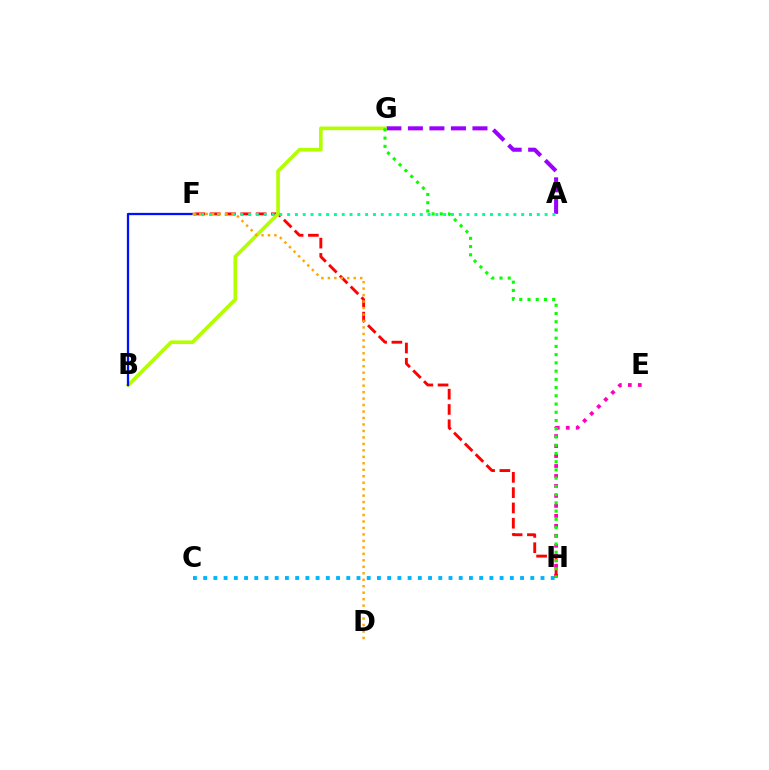{('E', 'H'): [{'color': '#ff00bd', 'line_style': 'dotted', 'thickness': 2.71}], ('A', 'G'): [{'color': '#9b00ff', 'line_style': 'dashed', 'thickness': 2.92}], ('C', 'H'): [{'color': '#00b5ff', 'line_style': 'dotted', 'thickness': 2.78}], ('F', 'H'): [{'color': '#ff0000', 'line_style': 'dashed', 'thickness': 2.08}], ('B', 'G'): [{'color': '#b3ff00', 'line_style': 'solid', 'thickness': 2.63}], ('G', 'H'): [{'color': '#08ff00', 'line_style': 'dotted', 'thickness': 2.24}], ('B', 'F'): [{'color': '#0010ff', 'line_style': 'solid', 'thickness': 1.64}], ('A', 'F'): [{'color': '#00ff9d', 'line_style': 'dotted', 'thickness': 2.12}], ('D', 'F'): [{'color': '#ffa500', 'line_style': 'dotted', 'thickness': 1.76}]}